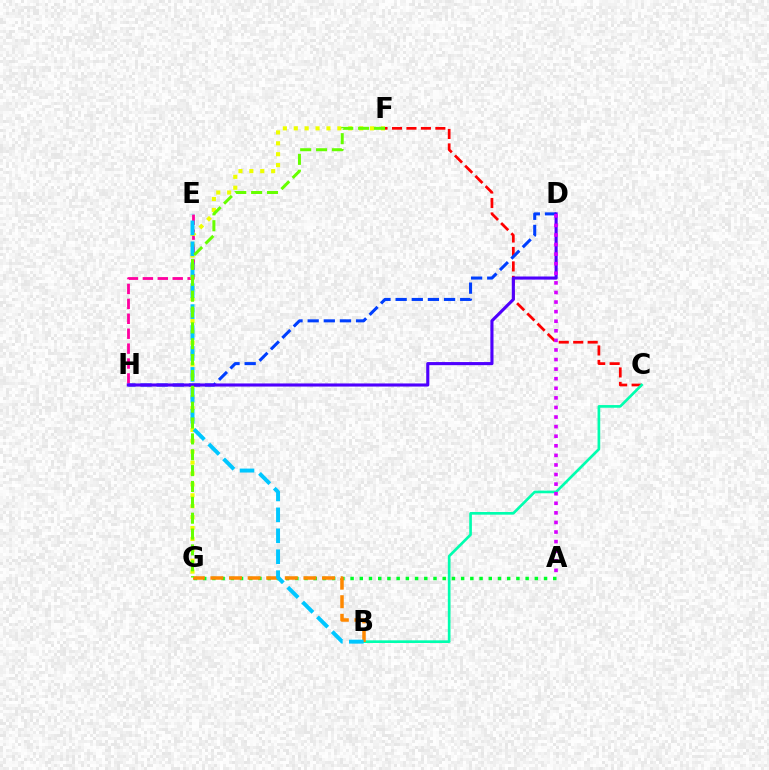{('C', 'F'): [{'color': '#ff0000', 'line_style': 'dashed', 'thickness': 1.96}], ('E', 'H'): [{'color': '#ff00a0', 'line_style': 'dashed', 'thickness': 2.03}], ('F', 'G'): [{'color': '#eeff00', 'line_style': 'dotted', 'thickness': 2.96}, {'color': '#66ff00', 'line_style': 'dashed', 'thickness': 2.15}], ('A', 'G'): [{'color': '#00ff27', 'line_style': 'dotted', 'thickness': 2.5}], ('B', 'C'): [{'color': '#00ffaf', 'line_style': 'solid', 'thickness': 1.92}], ('D', 'H'): [{'color': '#003fff', 'line_style': 'dashed', 'thickness': 2.19}, {'color': '#4f00ff', 'line_style': 'solid', 'thickness': 2.24}], ('B', 'G'): [{'color': '#ff8800', 'line_style': 'dashed', 'thickness': 2.53}], ('B', 'E'): [{'color': '#00c7ff', 'line_style': 'dashed', 'thickness': 2.84}], ('A', 'D'): [{'color': '#d600ff', 'line_style': 'dotted', 'thickness': 2.6}]}